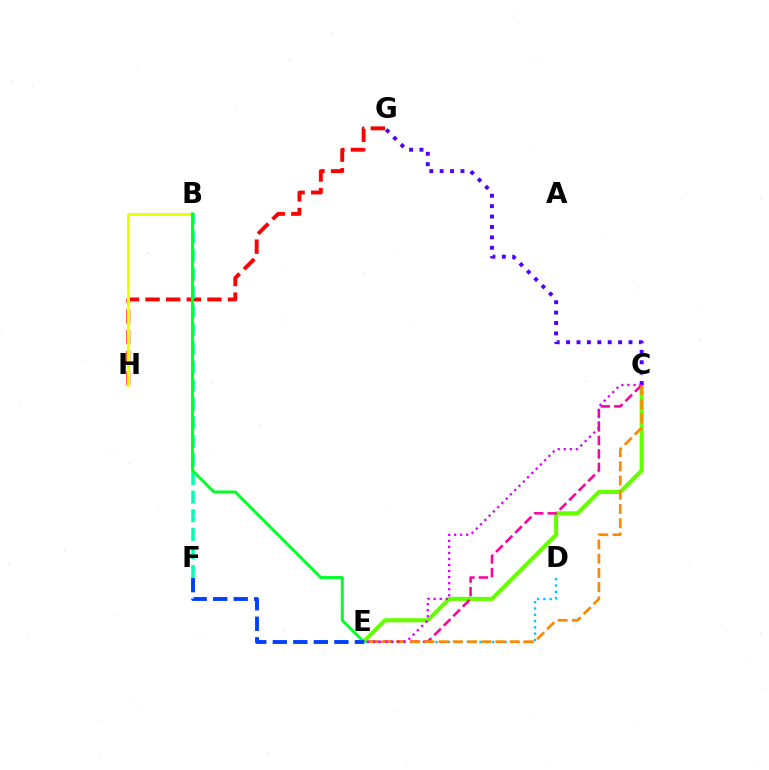{('C', 'E'): [{'color': '#66ff00', 'line_style': 'solid', 'thickness': 2.95}, {'color': '#ff00a0', 'line_style': 'dashed', 'thickness': 1.83}, {'color': '#ff8800', 'line_style': 'dashed', 'thickness': 1.93}, {'color': '#d600ff', 'line_style': 'dotted', 'thickness': 1.64}], ('D', 'E'): [{'color': '#00c7ff', 'line_style': 'dotted', 'thickness': 1.71}], ('G', 'H'): [{'color': '#ff0000', 'line_style': 'dashed', 'thickness': 2.8}], ('C', 'G'): [{'color': '#4f00ff', 'line_style': 'dotted', 'thickness': 2.83}], ('B', 'H'): [{'color': '#eeff00', 'line_style': 'solid', 'thickness': 2.16}], ('B', 'F'): [{'color': '#00ffaf', 'line_style': 'dashed', 'thickness': 2.53}], ('B', 'E'): [{'color': '#00ff27', 'line_style': 'solid', 'thickness': 2.09}], ('E', 'F'): [{'color': '#003fff', 'line_style': 'dashed', 'thickness': 2.79}]}